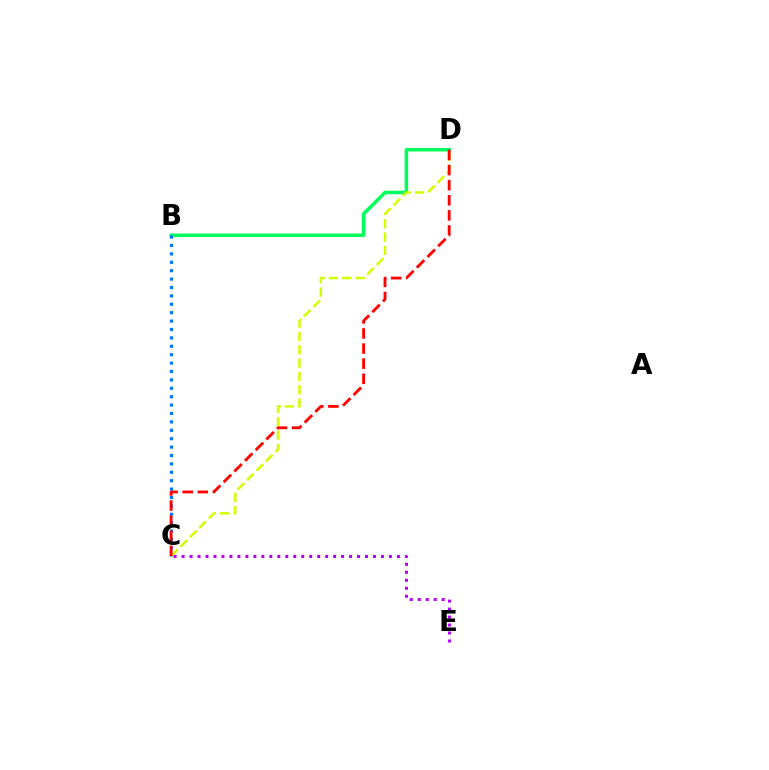{('B', 'D'): [{'color': '#00ff5c', 'line_style': 'solid', 'thickness': 2.54}], ('B', 'C'): [{'color': '#0074ff', 'line_style': 'dotted', 'thickness': 2.28}], ('C', 'E'): [{'color': '#b900ff', 'line_style': 'dotted', 'thickness': 2.17}], ('C', 'D'): [{'color': '#d1ff00', 'line_style': 'dashed', 'thickness': 1.81}, {'color': '#ff0000', 'line_style': 'dashed', 'thickness': 2.05}]}